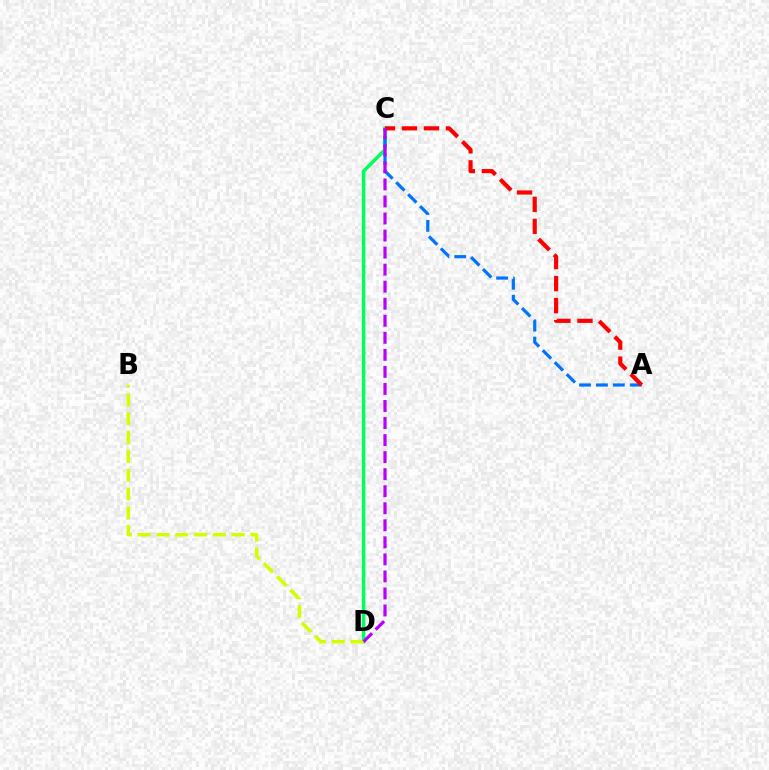{('C', 'D'): [{'color': '#00ff5c', 'line_style': 'solid', 'thickness': 2.51}, {'color': '#b900ff', 'line_style': 'dashed', 'thickness': 2.32}], ('A', 'C'): [{'color': '#0074ff', 'line_style': 'dashed', 'thickness': 2.3}, {'color': '#ff0000', 'line_style': 'dashed', 'thickness': 2.99}], ('B', 'D'): [{'color': '#d1ff00', 'line_style': 'dashed', 'thickness': 2.56}]}